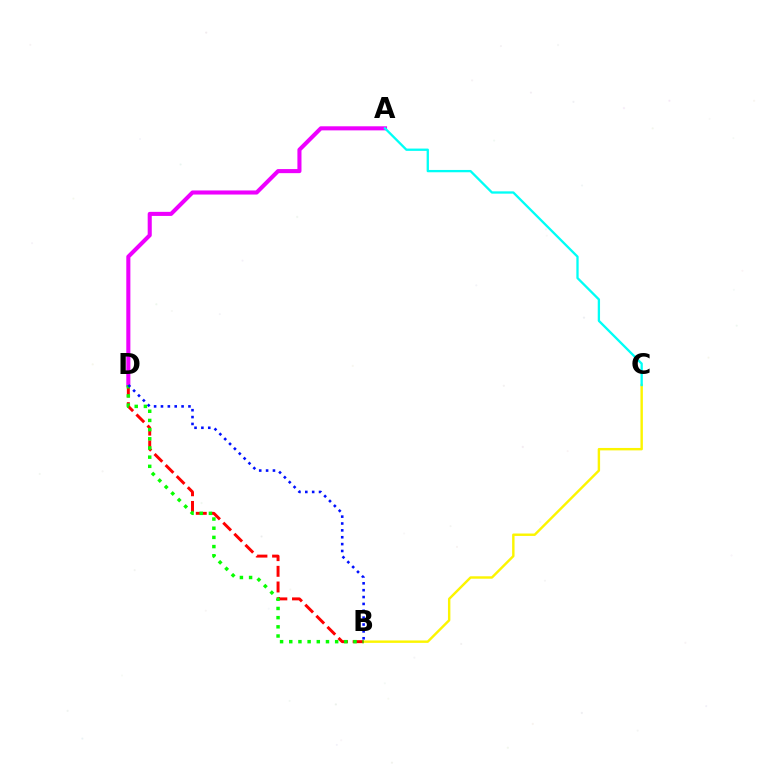{('B', 'C'): [{'color': '#fcf500', 'line_style': 'solid', 'thickness': 1.74}], ('B', 'D'): [{'color': '#ff0000', 'line_style': 'dashed', 'thickness': 2.13}, {'color': '#08ff00', 'line_style': 'dotted', 'thickness': 2.49}, {'color': '#0010ff', 'line_style': 'dotted', 'thickness': 1.87}], ('A', 'D'): [{'color': '#ee00ff', 'line_style': 'solid', 'thickness': 2.94}], ('A', 'C'): [{'color': '#00fff6', 'line_style': 'solid', 'thickness': 1.66}]}